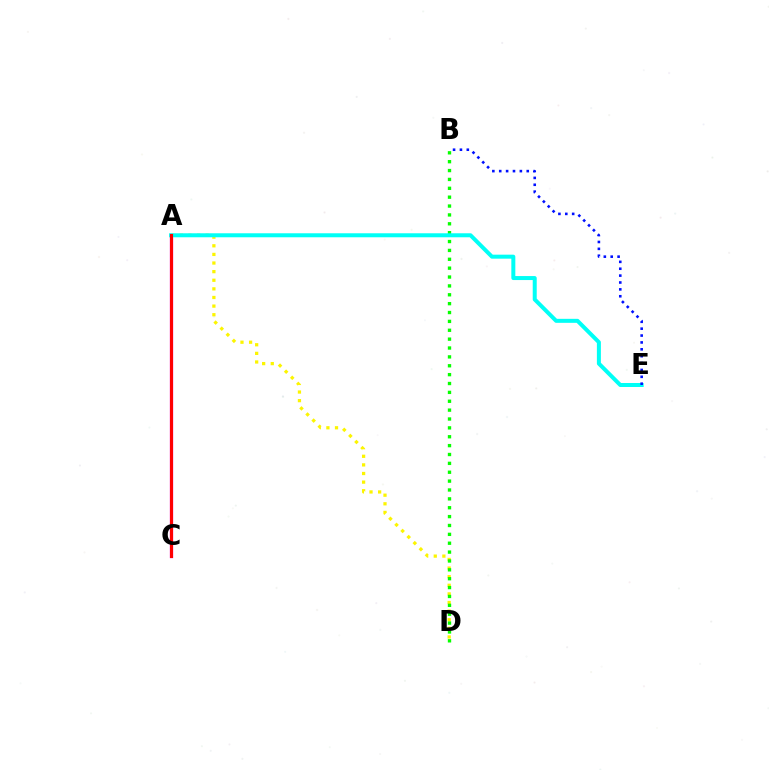{('A', 'D'): [{'color': '#fcf500', 'line_style': 'dotted', 'thickness': 2.34}], ('B', 'D'): [{'color': '#08ff00', 'line_style': 'dotted', 'thickness': 2.41}], ('A', 'C'): [{'color': '#ee00ff', 'line_style': 'solid', 'thickness': 2.32}, {'color': '#ff0000', 'line_style': 'solid', 'thickness': 2.24}], ('A', 'E'): [{'color': '#00fff6', 'line_style': 'solid', 'thickness': 2.88}], ('B', 'E'): [{'color': '#0010ff', 'line_style': 'dotted', 'thickness': 1.87}]}